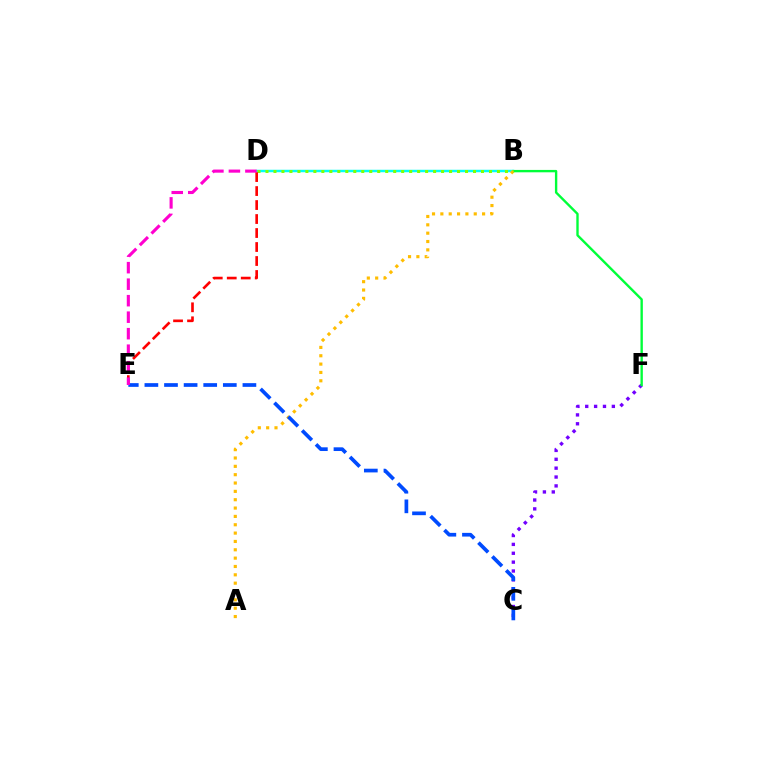{('C', 'F'): [{'color': '#7200ff', 'line_style': 'dotted', 'thickness': 2.41}], ('B', 'D'): [{'color': '#00fff6', 'line_style': 'solid', 'thickness': 1.79}, {'color': '#84ff00', 'line_style': 'dotted', 'thickness': 2.17}], ('B', 'F'): [{'color': '#00ff39', 'line_style': 'solid', 'thickness': 1.71}], ('A', 'B'): [{'color': '#ffbd00', 'line_style': 'dotted', 'thickness': 2.27}], ('C', 'E'): [{'color': '#004bff', 'line_style': 'dashed', 'thickness': 2.66}], ('D', 'E'): [{'color': '#ff0000', 'line_style': 'dashed', 'thickness': 1.9}, {'color': '#ff00cf', 'line_style': 'dashed', 'thickness': 2.24}]}